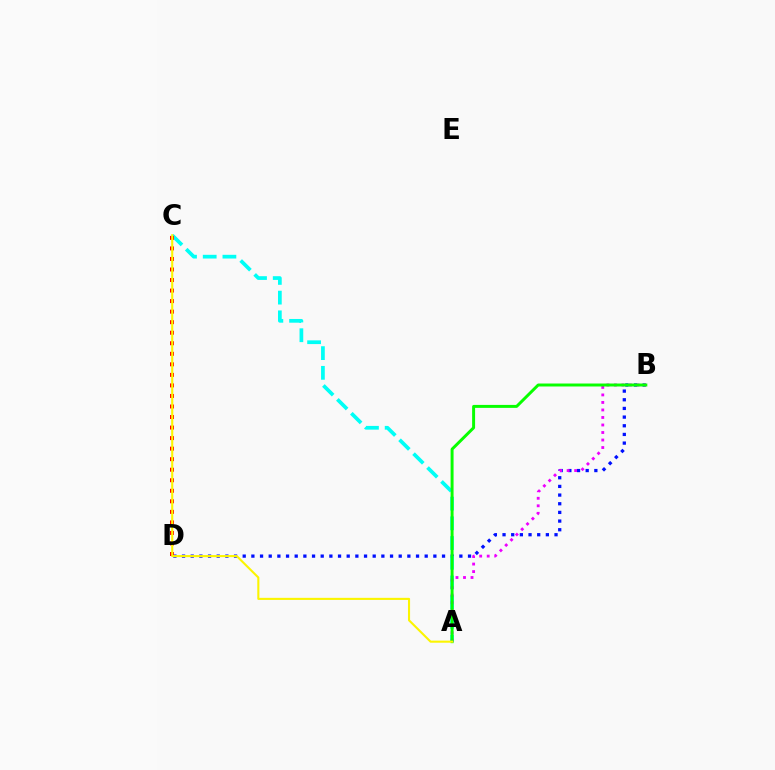{('B', 'D'): [{'color': '#0010ff', 'line_style': 'dotted', 'thickness': 2.35}], ('A', 'C'): [{'color': '#00fff6', 'line_style': 'dashed', 'thickness': 2.68}, {'color': '#fcf500', 'line_style': 'solid', 'thickness': 1.51}], ('C', 'D'): [{'color': '#ff0000', 'line_style': 'dotted', 'thickness': 2.86}], ('A', 'B'): [{'color': '#ee00ff', 'line_style': 'dotted', 'thickness': 2.04}, {'color': '#08ff00', 'line_style': 'solid', 'thickness': 2.13}]}